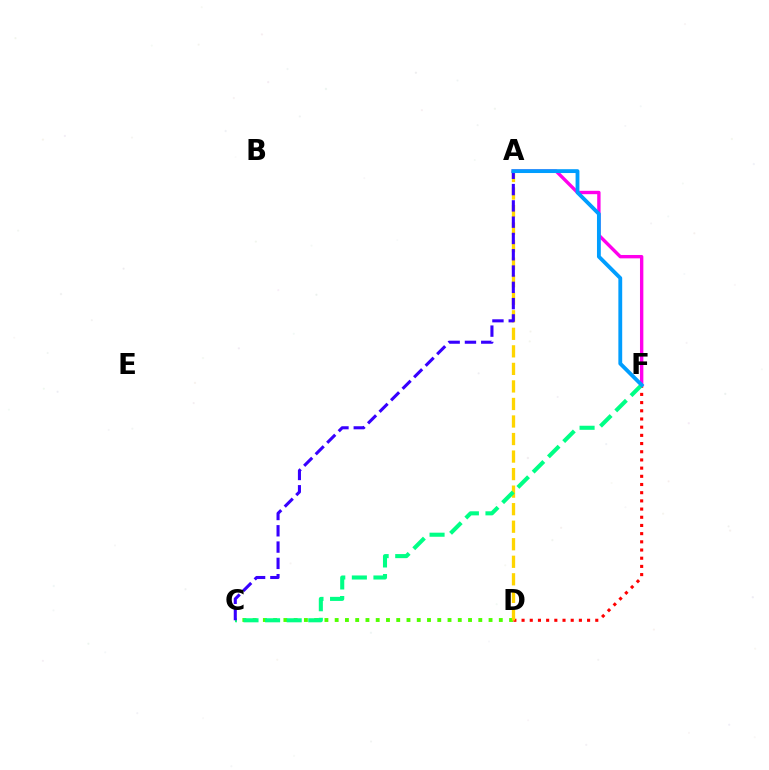{('C', 'D'): [{'color': '#4fff00', 'line_style': 'dotted', 'thickness': 2.79}], ('D', 'F'): [{'color': '#ff0000', 'line_style': 'dotted', 'thickness': 2.23}], ('A', 'F'): [{'color': '#ff00ed', 'line_style': 'solid', 'thickness': 2.43}, {'color': '#009eff', 'line_style': 'solid', 'thickness': 2.76}], ('A', 'D'): [{'color': '#ffd500', 'line_style': 'dashed', 'thickness': 2.38}], ('C', 'F'): [{'color': '#00ff86', 'line_style': 'dashed', 'thickness': 2.93}], ('A', 'C'): [{'color': '#3700ff', 'line_style': 'dashed', 'thickness': 2.21}]}